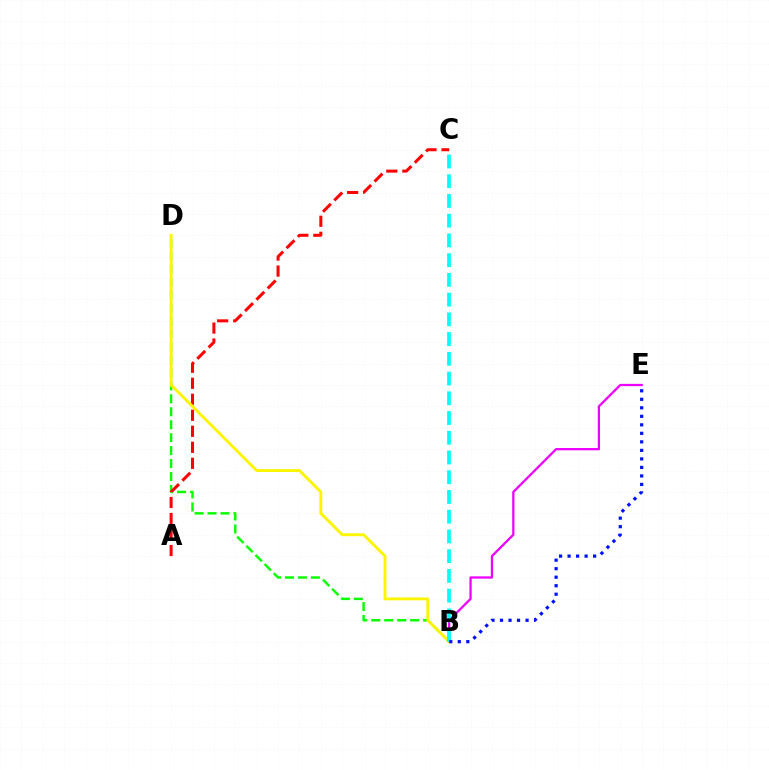{('B', 'D'): [{'color': '#08ff00', 'line_style': 'dashed', 'thickness': 1.76}, {'color': '#fcf500', 'line_style': 'solid', 'thickness': 2.07}], ('B', 'E'): [{'color': '#ee00ff', 'line_style': 'solid', 'thickness': 1.63}, {'color': '#0010ff', 'line_style': 'dotted', 'thickness': 2.31}], ('A', 'C'): [{'color': '#ff0000', 'line_style': 'dashed', 'thickness': 2.18}], ('B', 'C'): [{'color': '#00fff6', 'line_style': 'dashed', 'thickness': 2.68}]}